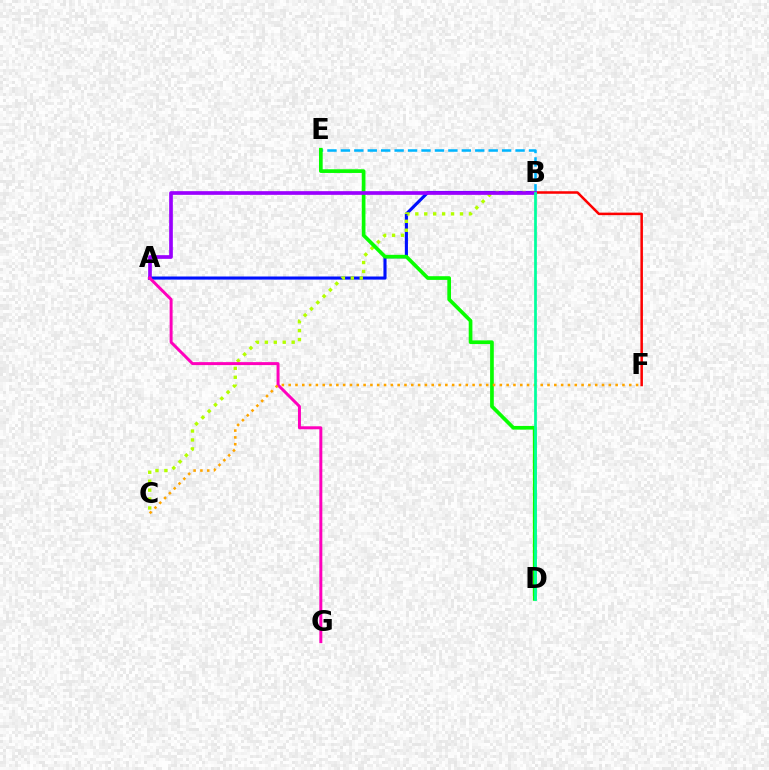{('B', 'F'): [{'color': '#ff0000', 'line_style': 'solid', 'thickness': 1.82}], ('A', 'B'): [{'color': '#0010ff', 'line_style': 'solid', 'thickness': 2.24}, {'color': '#9b00ff', 'line_style': 'solid', 'thickness': 2.65}], ('B', 'E'): [{'color': '#00b5ff', 'line_style': 'dashed', 'thickness': 1.83}], ('B', 'C'): [{'color': '#b3ff00', 'line_style': 'dotted', 'thickness': 2.43}], ('D', 'E'): [{'color': '#08ff00', 'line_style': 'solid', 'thickness': 2.65}], ('A', 'G'): [{'color': '#ff00bd', 'line_style': 'solid', 'thickness': 2.14}], ('C', 'F'): [{'color': '#ffa500', 'line_style': 'dotted', 'thickness': 1.85}], ('B', 'D'): [{'color': '#00ff9d', 'line_style': 'solid', 'thickness': 1.96}]}